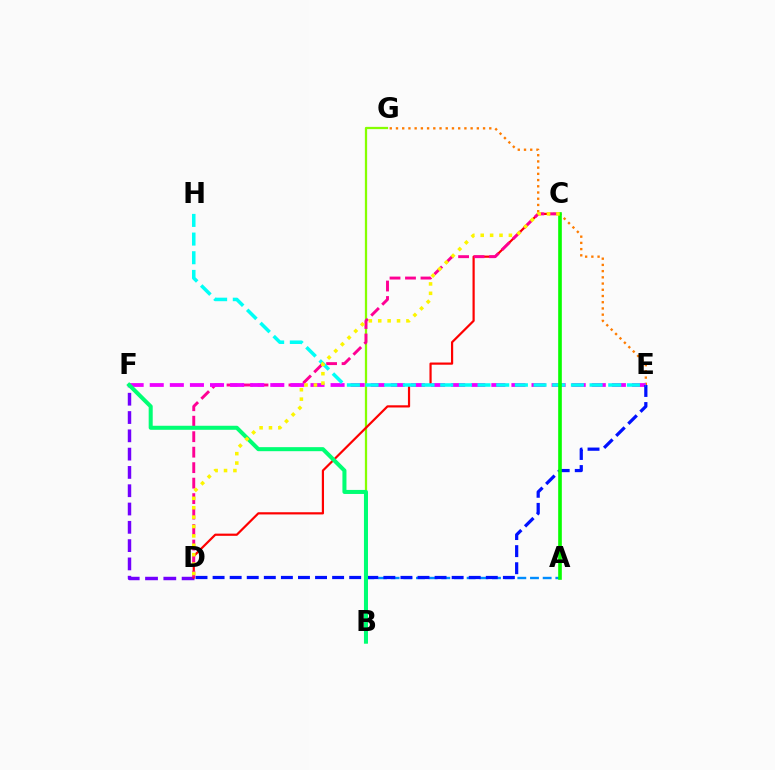{('B', 'G'): [{'color': '#84ff00', 'line_style': 'solid', 'thickness': 1.63}], ('D', 'F'): [{'color': '#7200ff', 'line_style': 'dashed', 'thickness': 2.49}], ('C', 'D'): [{'color': '#ff0000', 'line_style': 'solid', 'thickness': 1.58}, {'color': '#ff0094', 'line_style': 'dashed', 'thickness': 2.1}, {'color': '#fcf500', 'line_style': 'dotted', 'thickness': 2.55}], ('E', 'G'): [{'color': '#ff7c00', 'line_style': 'dotted', 'thickness': 1.69}], ('E', 'F'): [{'color': '#ee00ff', 'line_style': 'dashed', 'thickness': 2.73}], ('A', 'B'): [{'color': '#008cff', 'line_style': 'dashed', 'thickness': 1.72}], ('D', 'E'): [{'color': '#0010ff', 'line_style': 'dashed', 'thickness': 2.32}], ('B', 'F'): [{'color': '#00ff74', 'line_style': 'solid', 'thickness': 2.9}], ('E', 'H'): [{'color': '#00fff6', 'line_style': 'dashed', 'thickness': 2.54}], ('A', 'C'): [{'color': '#08ff00', 'line_style': 'solid', 'thickness': 2.61}]}